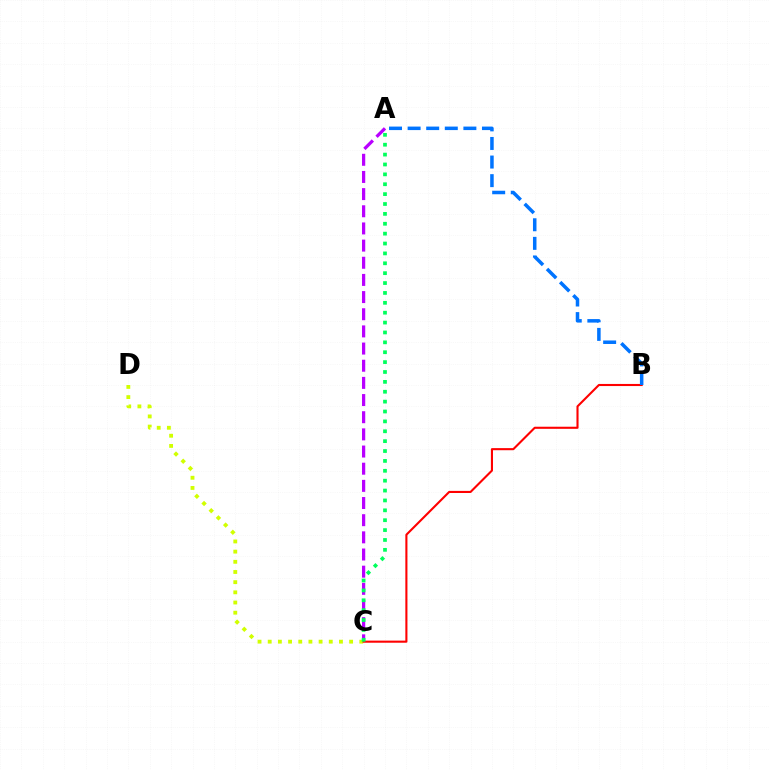{('A', 'C'): [{'color': '#b900ff', 'line_style': 'dashed', 'thickness': 2.33}, {'color': '#00ff5c', 'line_style': 'dotted', 'thickness': 2.68}], ('C', 'D'): [{'color': '#d1ff00', 'line_style': 'dotted', 'thickness': 2.76}], ('B', 'C'): [{'color': '#ff0000', 'line_style': 'solid', 'thickness': 1.51}], ('A', 'B'): [{'color': '#0074ff', 'line_style': 'dashed', 'thickness': 2.53}]}